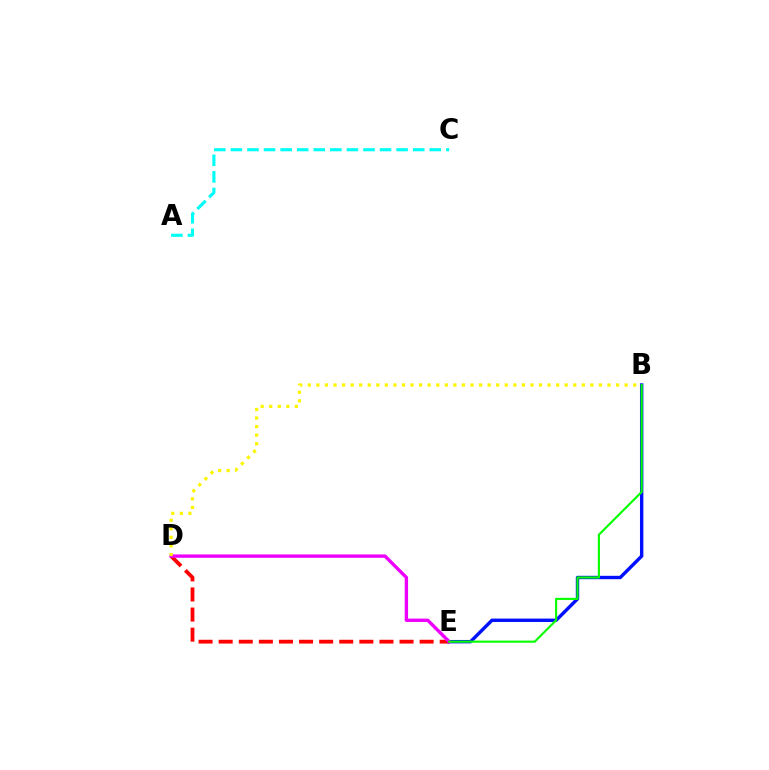{('A', 'C'): [{'color': '#00fff6', 'line_style': 'dashed', 'thickness': 2.25}], ('D', 'E'): [{'color': '#ff0000', 'line_style': 'dashed', 'thickness': 2.73}, {'color': '#ee00ff', 'line_style': 'solid', 'thickness': 2.43}], ('B', 'E'): [{'color': '#0010ff', 'line_style': 'solid', 'thickness': 2.44}, {'color': '#08ff00', 'line_style': 'solid', 'thickness': 1.54}], ('B', 'D'): [{'color': '#fcf500', 'line_style': 'dotted', 'thickness': 2.33}]}